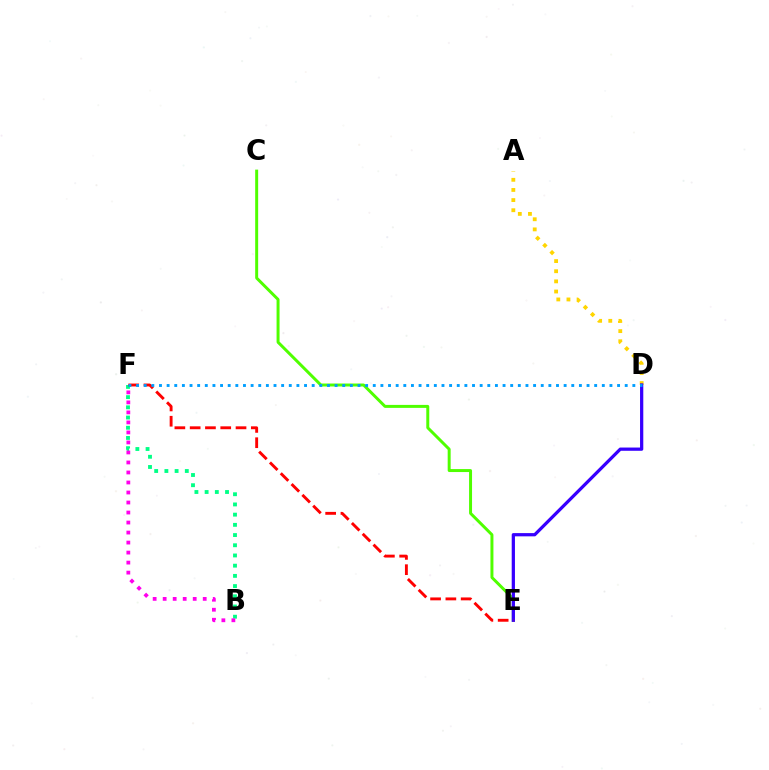{('B', 'F'): [{'color': '#00ff86', 'line_style': 'dotted', 'thickness': 2.77}, {'color': '#ff00ed', 'line_style': 'dotted', 'thickness': 2.72}], ('C', 'E'): [{'color': '#4fff00', 'line_style': 'solid', 'thickness': 2.14}], ('A', 'D'): [{'color': '#ffd500', 'line_style': 'dotted', 'thickness': 2.75}], ('D', 'E'): [{'color': '#3700ff', 'line_style': 'solid', 'thickness': 2.34}], ('E', 'F'): [{'color': '#ff0000', 'line_style': 'dashed', 'thickness': 2.08}], ('D', 'F'): [{'color': '#009eff', 'line_style': 'dotted', 'thickness': 2.07}]}